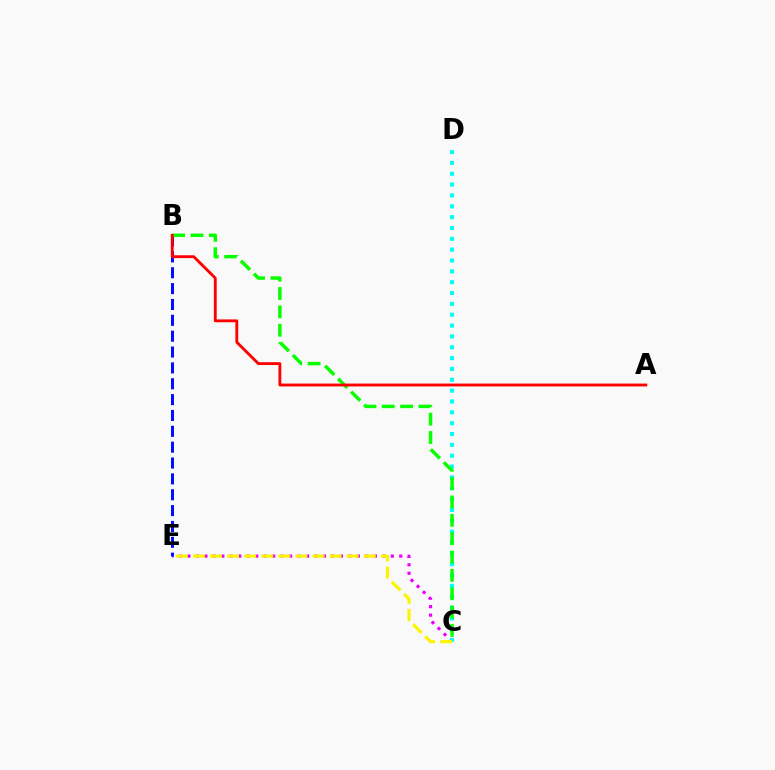{('C', 'E'): [{'color': '#ee00ff', 'line_style': 'dotted', 'thickness': 2.3}, {'color': '#fcf500', 'line_style': 'dashed', 'thickness': 2.32}], ('C', 'D'): [{'color': '#00fff6', 'line_style': 'dotted', 'thickness': 2.95}], ('B', 'E'): [{'color': '#0010ff', 'line_style': 'dashed', 'thickness': 2.15}], ('B', 'C'): [{'color': '#08ff00', 'line_style': 'dashed', 'thickness': 2.49}], ('A', 'B'): [{'color': '#ff0000', 'line_style': 'solid', 'thickness': 2.05}]}